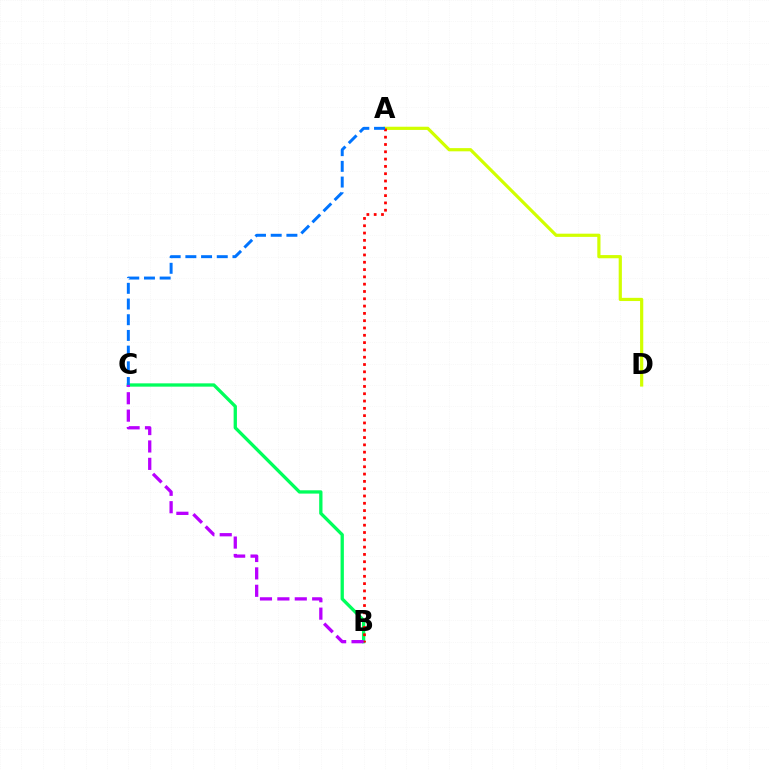{('B', 'C'): [{'color': '#00ff5c', 'line_style': 'solid', 'thickness': 2.38}, {'color': '#b900ff', 'line_style': 'dashed', 'thickness': 2.36}], ('A', 'D'): [{'color': '#d1ff00', 'line_style': 'solid', 'thickness': 2.3}], ('A', 'B'): [{'color': '#ff0000', 'line_style': 'dotted', 'thickness': 1.98}], ('A', 'C'): [{'color': '#0074ff', 'line_style': 'dashed', 'thickness': 2.13}]}